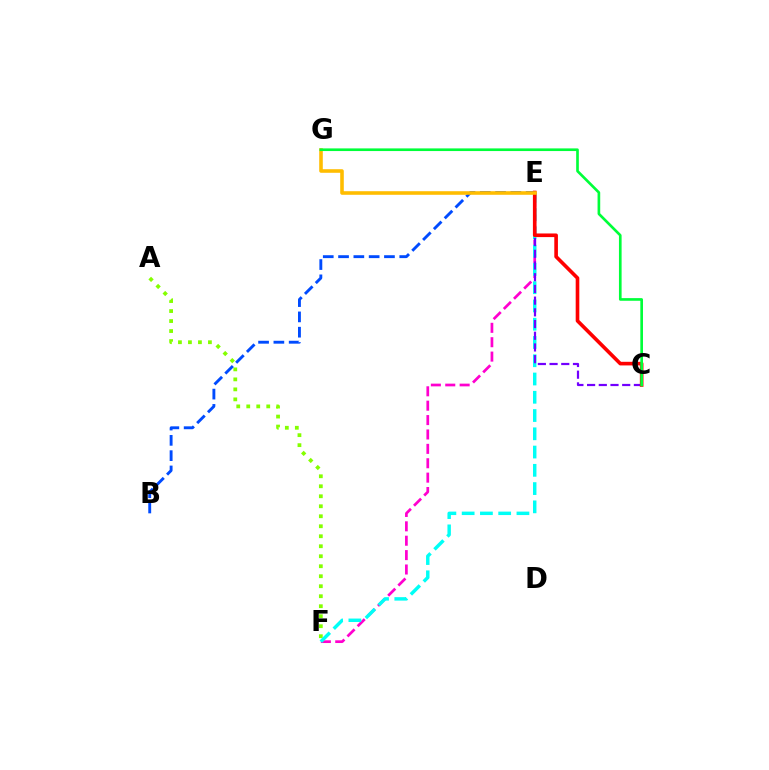{('A', 'F'): [{'color': '#84ff00', 'line_style': 'dotted', 'thickness': 2.72}], ('E', 'F'): [{'color': '#ff00cf', 'line_style': 'dashed', 'thickness': 1.95}, {'color': '#00fff6', 'line_style': 'dashed', 'thickness': 2.48}], ('B', 'E'): [{'color': '#004bff', 'line_style': 'dashed', 'thickness': 2.08}], ('C', 'E'): [{'color': '#7200ff', 'line_style': 'dashed', 'thickness': 1.59}, {'color': '#ff0000', 'line_style': 'solid', 'thickness': 2.61}], ('E', 'G'): [{'color': '#ffbd00', 'line_style': 'solid', 'thickness': 2.58}], ('C', 'G'): [{'color': '#00ff39', 'line_style': 'solid', 'thickness': 1.91}]}